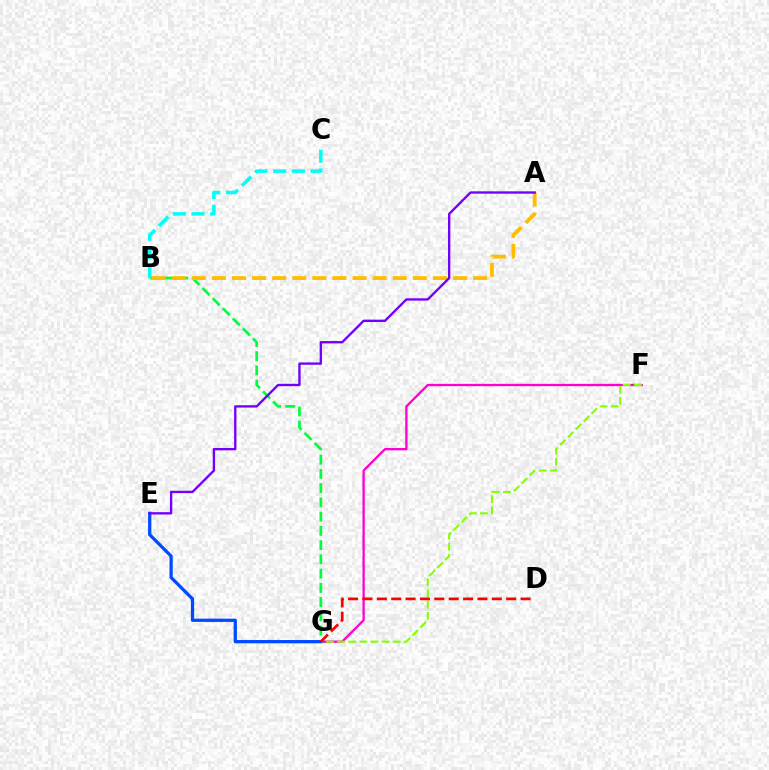{('F', 'G'): [{'color': '#ff00cf', 'line_style': 'solid', 'thickness': 1.66}, {'color': '#84ff00', 'line_style': 'dashed', 'thickness': 1.51}], ('B', 'G'): [{'color': '#00ff39', 'line_style': 'dashed', 'thickness': 1.94}], ('A', 'B'): [{'color': '#ffbd00', 'line_style': 'dashed', 'thickness': 2.73}], ('B', 'C'): [{'color': '#00fff6', 'line_style': 'dashed', 'thickness': 2.54}], ('E', 'G'): [{'color': '#004bff', 'line_style': 'solid', 'thickness': 2.35}], ('D', 'G'): [{'color': '#ff0000', 'line_style': 'dashed', 'thickness': 1.95}], ('A', 'E'): [{'color': '#7200ff', 'line_style': 'solid', 'thickness': 1.69}]}